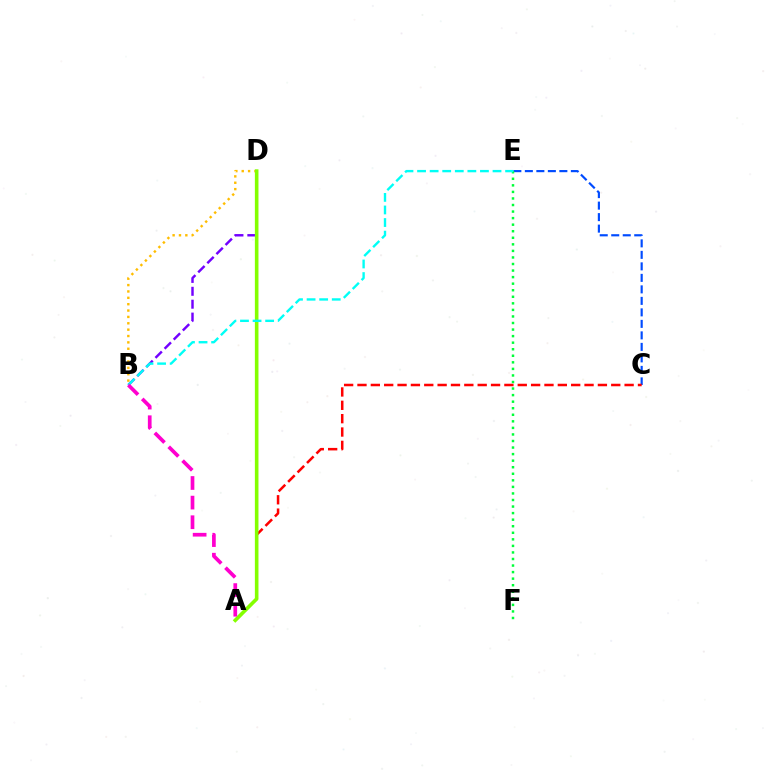{('C', 'E'): [{'color': '#004bff', 'line_style': 'dashed', 'thickness': 1.56}], ('A', 'C'): [{'color': '#ff0000', 'line_style': 'dashed', 'thickness': 1.81}], ('E', 'F'): [{'color': '#00ff39', 'line_style': 'dotted', 'thickness': 1.78}], ('B', 'D'): [{'color': '#7200ff', 'line_style': 'dashed', 'thickness': 1.75}, {'color': '#ffbd00', 'line_style': 'dotted', 'thickness': 1.73}], ('A', 'D'): [{'color': '#84ff00', 'line_style': 'solid', 'thickness': 2.59}], ('B', 'E'): [{'color': '#00fff6', 'line_style': 'dashed', 'thickness': 1.71}], ('A', 'B'): [{'color': '#ff00cf', 'line_style': 'dashed', 'thickness': 2.67}]}